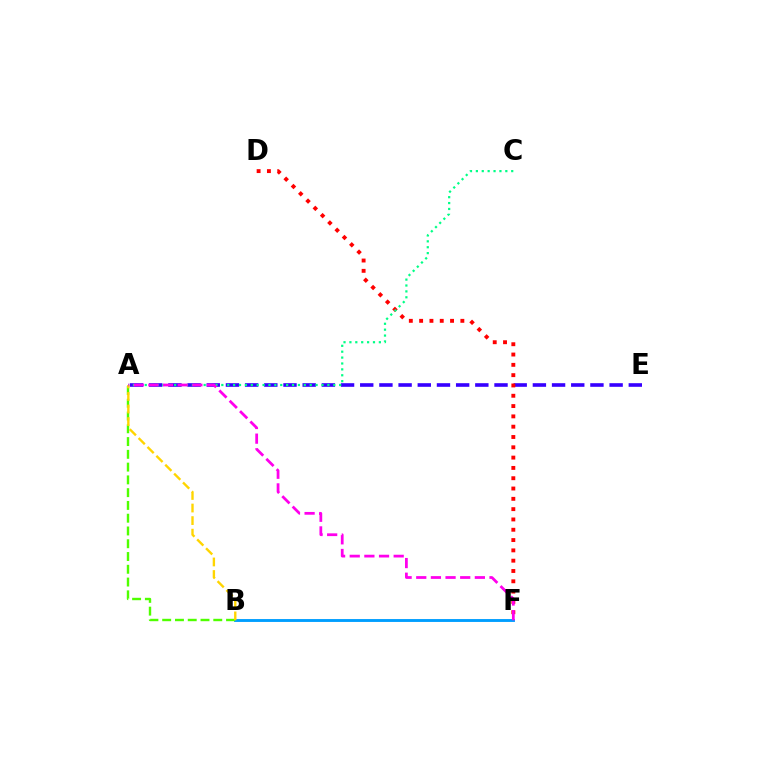{('A', 'E'): [{'color': '#3700ff', 'line_style': 'dashed', 'thickness': 2.61}], ('D', 'F'): [{'color': '#ff0000', 'line_style': 'dotted', 'thickness': 2.8}], ('B', 'F'): [{'color': '#009eff', 'line_style': 'solid', 'thickness': 2.08}], ('A', 'C'): [{'color': '#00ff86', 'line_style': 'dotted', 'thickness': 1.6}], ('A', 'B'): [{'color': '#4fff00', 'line_style': 'dashed', 'thickness': 1.74}, {'color': '#ffd500', 'line_style': 'dashed', 'thickness': 1.71}], ('A', 'F'): [{'color': '#ff00ed', 'line_style': 'dashed', 'thickness': 1.99}]}